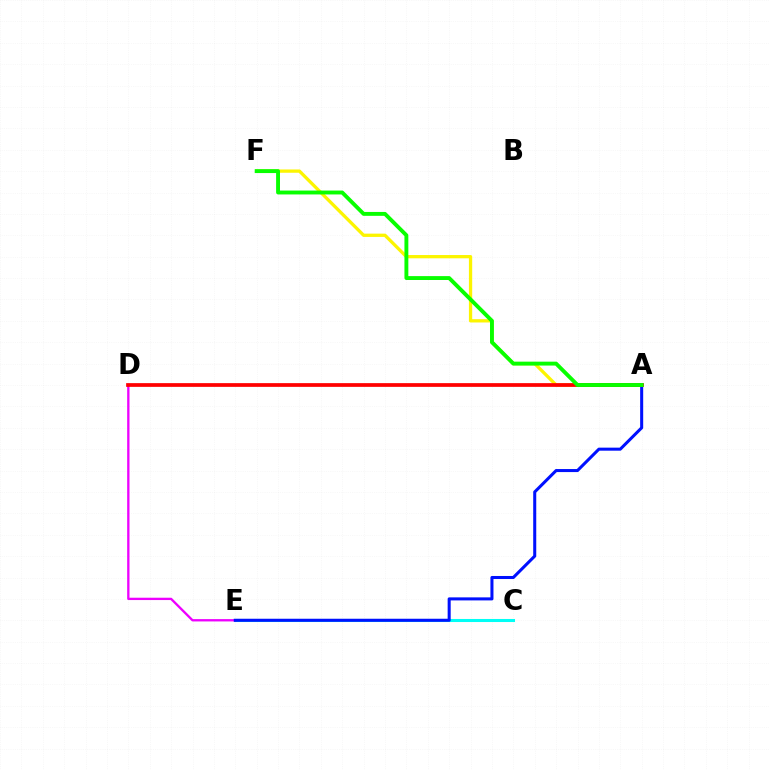{('A', 'F'): [{'color': '#fcf500', 'line_style': 'solid', 'thickness': 2.36}, {'color': '#08ff00', 'line_style': 'solid', 'thickness': 2.8}], ('C', 'E'): [{'color': '#00fff6', 'line_style': 'solid', 'thickness': 2.2}], ('D', 'E'): [{'color': '#ee00ff', 'line_style': 'solid', 'thickness': 1.68}], ('A', 'E'): [{'color': '#0010ff', 'line_style': 'solid', 'thickness': 2.19}], ('A', 'D'): [{'color': '#ff0000', 'line_style': 'solid', 'thickness': 2.69}]}